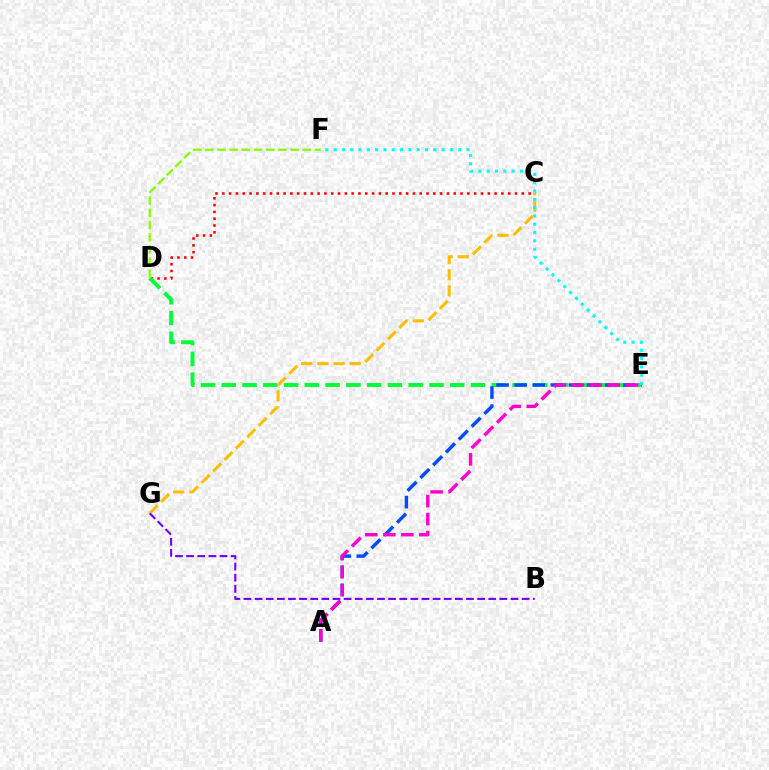{('C', 'D'): [{'color': '#ff0000', 'line_style': 'dotted', 'thickness': 1.85}], ('D', 'E'): [{'color': '#00ff39', 'line_style': 'dashed', 'thickness': 2.82}], ('A', 'E'): [{'color': '#004bff', 'line_style': 'dashed', 'thickness': 2.46}, {'color': '#ff00cf', 'line_style': 'dashed', 'thickness': 2.45}], ('C', 'G'): [{'color': '#ffbd00', 'line_style': 'dashed', 'thickness': 2.19}], ('B', 'G'): [{'color': '#7200ff', 'line_style': 'dashed', 'thickness': 1.51}], ('D', 'F'): [{'color': '#84ff00', 'line_style': 'dashed', 'thickness': 1.66}], ('E', 'F'): [{'color': '#00fff6', 'line_style': 'dotted', 'thickness': 2.26}]}